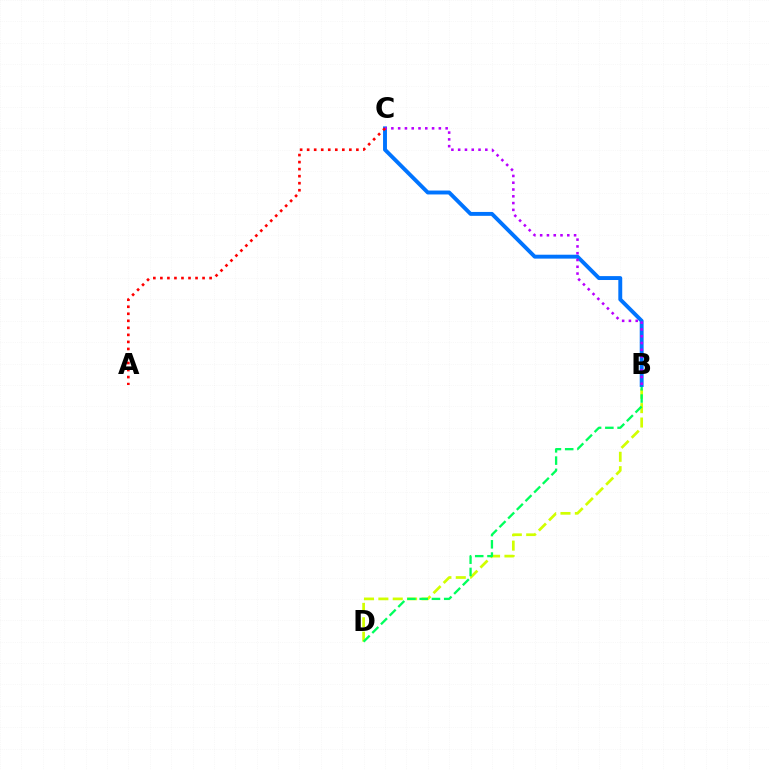{('B', 'D'): [{'color': '#d1ff00', 'line_style': 'dashed', 'thickness': 1.95}, {'color': '#00ff5c', 'line_style': 'dashed', 'thickness': 1.66}], ('B', 'C'): [{'color': '#0074ff', 'line_style': 'solid', 'thickness': 2.81}, {'color': '#b900ff', 'line_style': 'dotted', 'thickness': 1.84}], ('A', 'C'): [{'color': '#ff0000', 'line_style': 'dotted', 'thickness': 1.91}]}